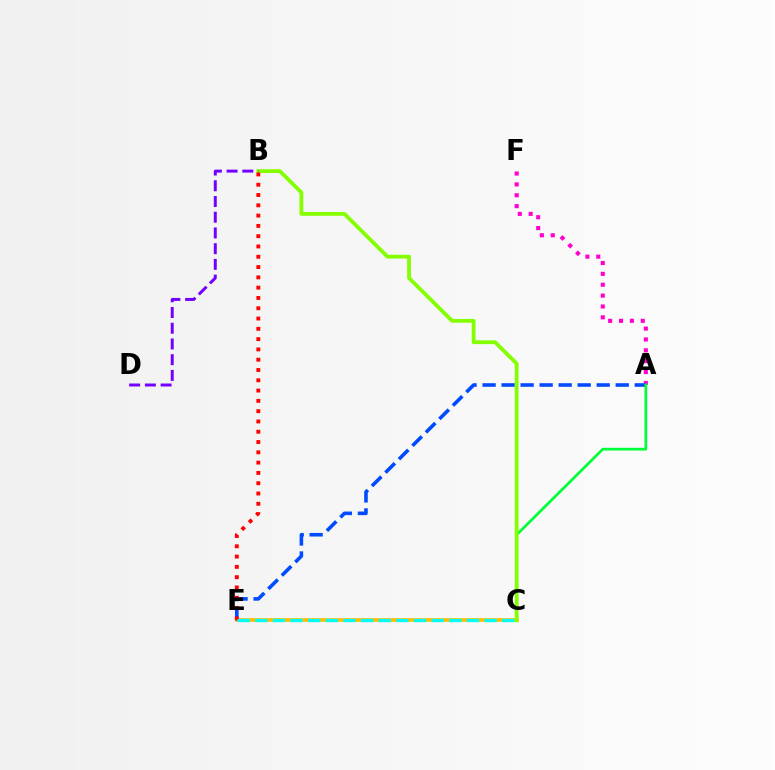{('A', 'F'): [{'color': '#ff00cf', 'line_style': 'dotted', 'thickness': 2.95}], ('C', 'E'): [{'color': '#ffbd00', 'line_style': 'solid', 'thickness': 2.65}, {'color': '#00fff6', 'line_style': 'dashed', 'thickness': 2.4}], ('A', 'E'): [{'color': '#004bff', 'line_style': 'dashed', 'thickness': 2.58}], ('A', 'C'): [{'color': '#00ff39', 'line_style': 'solid', 'thickness': 1.96}], ('B', 'C'): [{'color': '#84ff00', 'line_style': 'solid', 'thickness': 2.73}], ('B', 'E'): [{'color': '#ff0000', 'line_style': 'dotted', 'thickness': 2.8}], ('B', 'D'): [{'color': '#7200ff', 'line_style': 'dashed', 'thickness': 2.14}]}